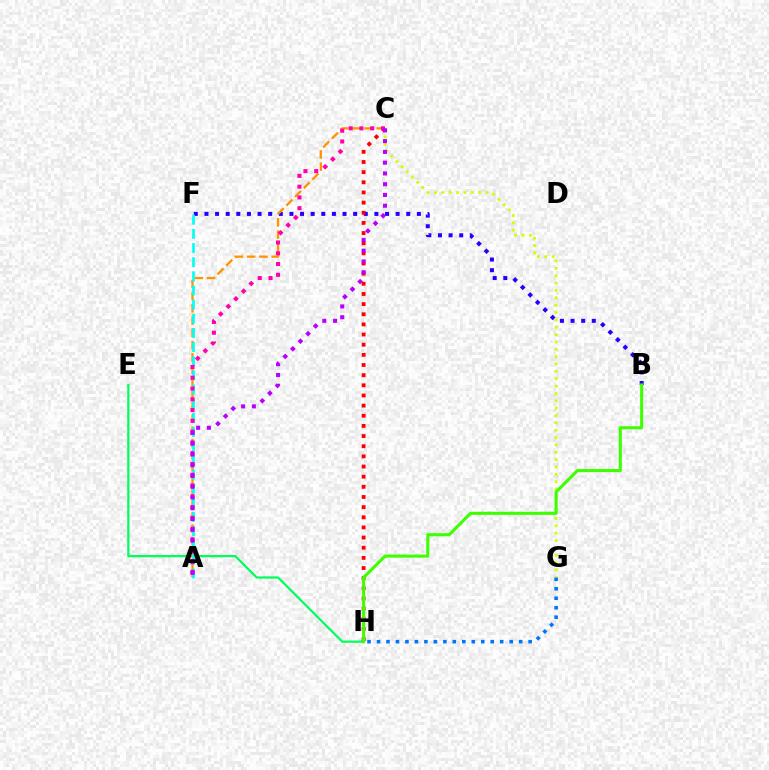{('E', 'H'): [{'color': '#00ff5c', 'line_style': 'solid', 'thickness': 1.61}], ('B', 'F'): [{'color': '#2500ff', 'line_style': 'dotted', 'thickness': 2.89}], ('A', 'C'): [{'color': '#ff9400', 'line_style': 'dashed', 'thickness': 1.66}, {'color': '#ff00ac', 'line_style': 'dotted', 'thickness': 2.93}, {'color': '#b900ff', 'line_style': 'dotted', 'thickness': 2.93}], ('C', 'G'): [{'color': '#d1ff00', 'line_style': 'dotted', 'thickness': 2.0}], ('A', 'F'): [{'color': '#00fff6', 'line_style': 'dashed', 'thickness': 1.92}], ('C', 'H'): [{'color': '#ff0000', 'line_style': 'dotted', 'thickness': 2.76}], ('G', 'H'): [{'color': '#0074ff', 'line_style': 'dotted', 'thickness': 2.57}], ('B', 'H'): [{'color': '#3dff00', 'line_style': 'solid', 'thickness': 2.21}]}